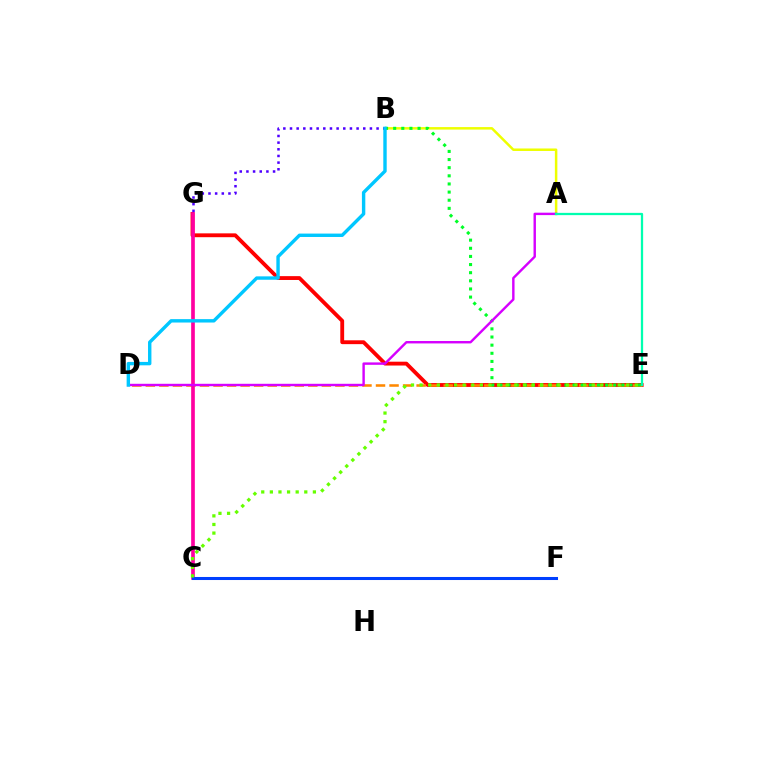{('A', 'B'): [{'color': '#eeff00', 'line_style': 'solid', 'thickness': 1.8}], ('E', 'G'): [{'color': '#ff0000', 'line_style': 'solid', 'thickness': 2.77}], ('D', 'E'): [{'color': '#ff8800', 'line_style': 'dashed', 'thickness': 1.84}], ('C', 'G'): [{'color': '#ff00a0', 'line_style': 'solid', 'thickness': 2.64}], ('B', 'G'): [{'color': '#4f00ff', 'line_style': 'dotted', 'thickness': 1.81}], ('B', 'E'): [{'color': '#00ff27', 'line_style': 'dotted', 'thickness': 2.21}], ('C', 'F'): [{'color': '#003fff', 'line_style': 'solid', 'thickness': 2.19}], ('C', 'E'): [{'color': '#66ff00', 'line_style': 'dotted', 'thickness': 2.34}], ('A', 'D'): [{'color': '#d600ff', 'line_style': 'solid', 'thickness': 1.74}], ('A', 'E'): [{'color': '#00ffaf', 'line_style': 'solid', 'thickness': 1.64}], ('B', 'D'): [{'color': '#00c7ff', 'line_style': 'solid', 'thickness': 2.45}]}